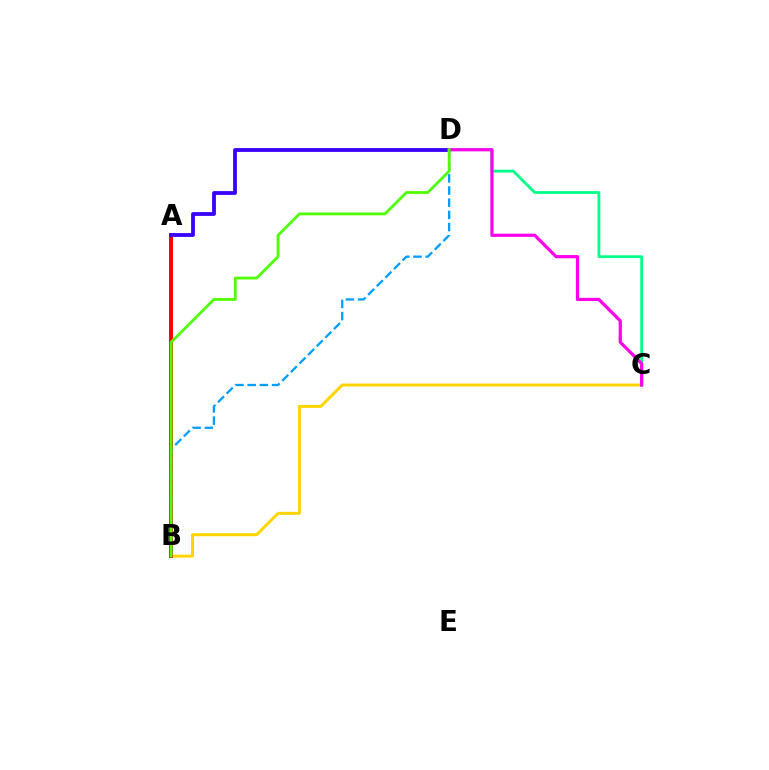{('B', 'C'): [{'color': '#ffd500', 'line_style': 'solid', 'thickness': 2.13}], ('A', 'B'): [{'color': '#ff0000', 'line_style': 'solid', 'thickness': 2.87}], ('A', 'D'): [{'color': '#3700ff', 'line_style': 'solid', 'thickness': 2.73}], ('C', 'D'): [{'color': '#00ff86', 'line_style': 'solid', 'thickness': 1.99}, {'color': '#ff00ed', 'line_style': 'solid', 'thickness': 2.31}], ('B', 'D'): [{'color': '#009eff', 'line_style': 'dashed', 'thickness': 1.66}, {'color': '#4fff00', 'line_style': 'solid', 'thickness': 2.02}]}